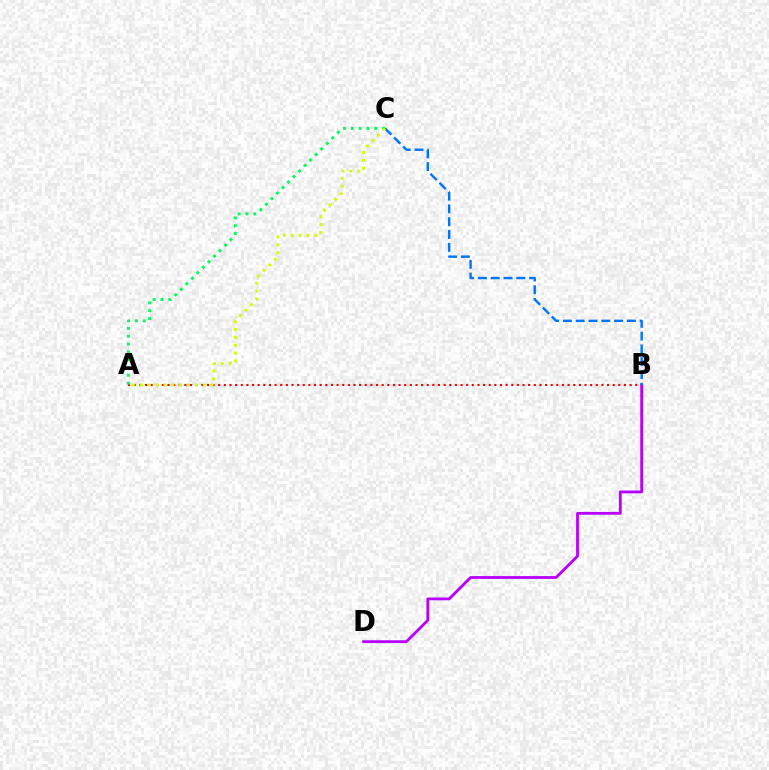{('A', 'B'): [{'color': '#ff0000', 'line_style': 'dotted', 'thickness': 1.53}], ('A', 'C'): [{'color': '#00ff5c', 'line_style': 'dotted', 'thickness': 2.12}, {'color': '#d1ff00', 'line_style': 'dotted', 'thickness': 2.14}], ('B', 'D'): [{'color': '#b900ff', 'line_style': 'solid', 'thickness': 2.02}], ('B', 'C'): [{'color': '#0074ff', 'line_style': 'dashed', 'thickness': 1.74}]}